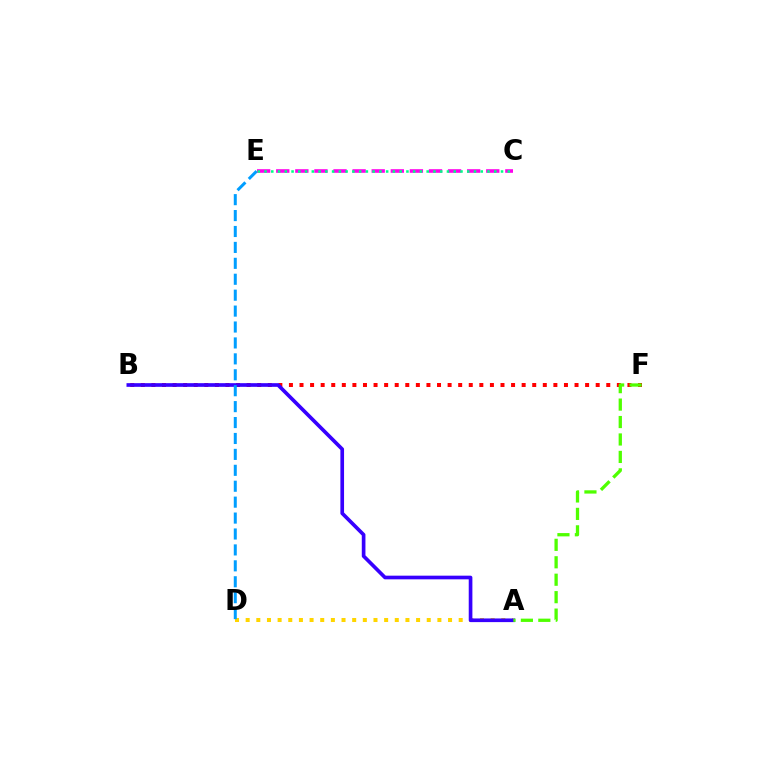{('A', 'D'): [{'color': '#ffd500', 'line_style': 'dotted', 'thickness': 2.89}], ('B', 'F'): [{'color': '#ff0000', 'line_style': 'dotted', 'thickness': 2.87}], ('A', 'B'): [{'color': '#3700ff', 'line_style': 'solid', 'thickness': 2.64}], ('A', 'F'): [{'color': '#4fff00', 'line_style': 'dashed', 'thickness': 2.37}], ('D', 'E'): [{'color': '#009eff', 'line_style': 'dashed', 'thickness': 2.16}], ('C', 'E'): [{'color': '#ff00ed', 'line_style': 'dashed', 'thickness': 2.59}, {'color': '#00ff86', 'line_style': 'dotted', 'thickness': 1.84}]}